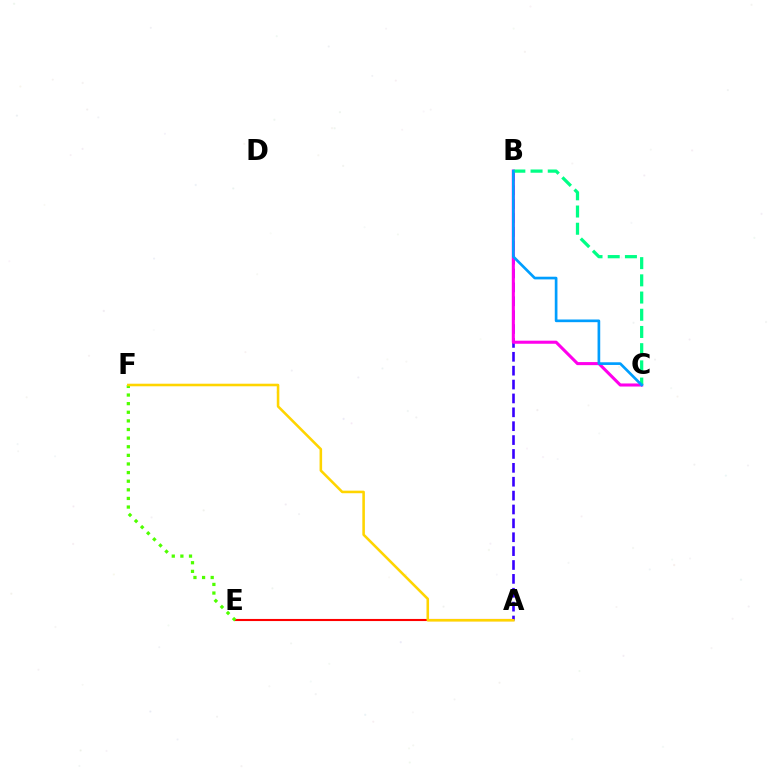{('A', 'B'): [{'color': '#3700ff', 'line_style': 'dashed', 'thickness': 1.89}], ('B', 'C'): [{'color': '#ff00ed', 'line_style': 'solid', 'thickness': 2.21}, {'color': '#00ff86', 'line_style': 'dashed', 'thickness': 2.34}, {'color': '#009eff', 'line_style': 'solid', 'thickness': 1.93}], ('A', 'E'): [{'color': '#ff0000', 'line_style': 'solid', 'thickness': 1.52}], ('E', 'F'): [{'color': '#4fff00', 'line_style': 'dotted', 'thickness': 2.34}], ('A', 'F'): [{'color': '#ffd500', 'line_style': 'solid', 'thickness': 1.85}]}